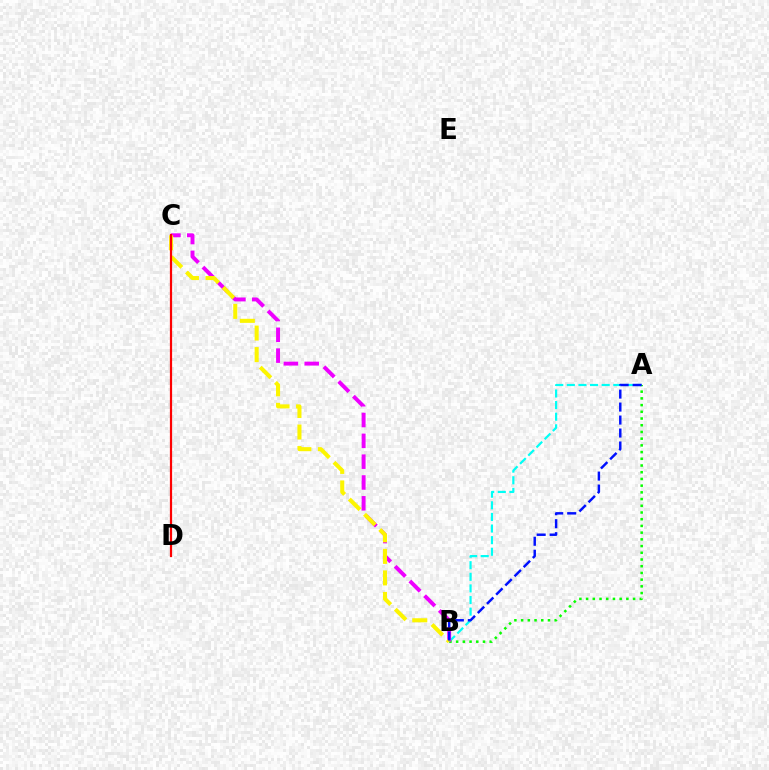{('A', 'B'): [{'color': '#00fff6', 'line_style': 'dashed', 'thickness': 1.58}, {'color': '#08ff00', 'line_style': 'dotted', 'thickness': 1.82}, {'color': '#0010ff', 'line_style': 'dashed', 'thickness': 1.76}], ('B', 'C'): [{'color': '#ee00ff', 'line_style': 'dashed', 'thickness': 2.83}, {'color': '#fcf500', 'line_style': 'dashed', 'thickness': 2.93}], ('C', 'D'): [{'color': '#ff0000', 'line_style': 'solid', 'thickness': 1.6}]}